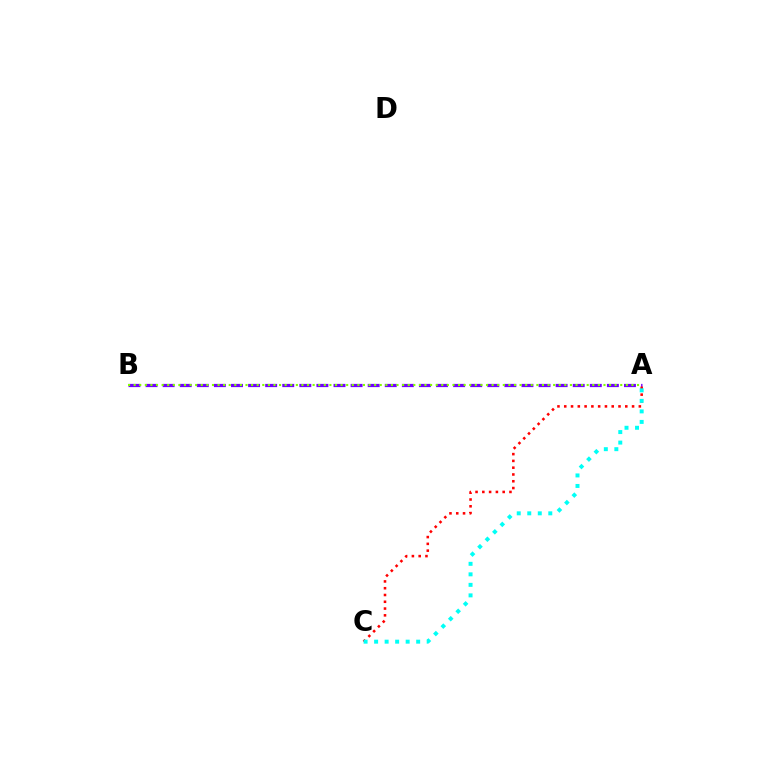{('A', 'B'): [{'color': '#7200ff', 'line_style': 'dashed', 'thickness': 2.32}, {'color': '#84ff00', 'line_style': 'dotted', 'thickness': 1.52}], ('A', 'C'): [{'color': '#ff0000', 'line_style': 'dotted', 'thickness': 1.84}, {'color': '#00fff6', 'line_style': 'dotted', 'thickness': 2.86}]}